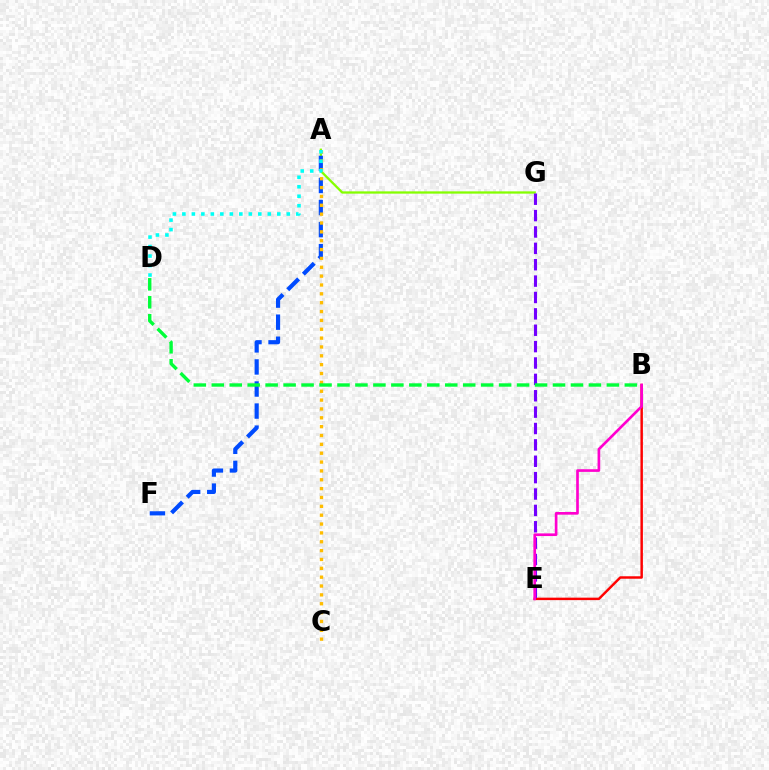{('A', 'G'): [{'color': '#84ff00', 'line_style': 'solid', 'thickness': 1.64}], ('A', 'F'): [{'color': '#004bff', 'line_style': 'dashed', 'thickness': 3.0}], ('B', 'E'): [{'color': '#ff0000', 'line_style': 'solid', 'thickness': 1.77}, {'color': '#ff00cf', 'line_style': 'solid', 'thickness': 1.91}], ('E', 'G'): [{'color': '#7200ff', 'line_style': 'dashed', 'thickness': 2.22}], ('A', 'C'): [{'color': '#ffbd00', 'line_style': 'dotted', 'thickness': 2.41}], ('B', 'D'): [{'color': '#00ff39', 'line_style': 'dashed', 'thickness': 2.44}], ('A', 'D'): [{'color': '#00fff6', 'line_style': 'dotted', 'thickness': 2.58}]}